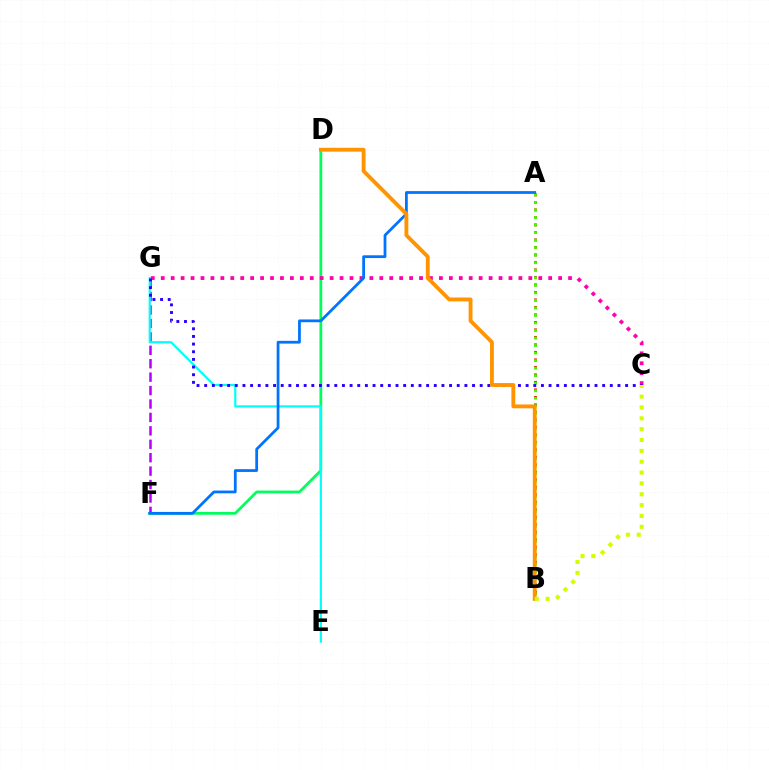{('D', 'F'): [{'color': '#00ff5c', 'line_style': 'solid', 'thickness': 1.99}], ('A', 'B'): [{'color': '#ff0000', 'line_style': 'dotted', 'thickness': 2.04}, {'color': '#3dff00', 'line_style': 'dotted', 'thickness': 2.05}], ('F', 'G'): [{'color': '#b900ff', 'line_style': 'dashed', 'thickness': 1.82}], ('C', 'G'): [{'color': '#ff00ac', 'line_style': 'dotted', 'thickness': 2.7}, {'color': '#2500ff', 'line_style': 'dotted', 'thickness': 2.08}], ('E', 'G'): [{'color': '#00fff6', 'line_style': 'solid', 'thickness': 1.56}], ('A', 'F'): [{'color': '#0074ff', 'line_style': 'solid', 'thickness': 1.99}], ('B', 'D'): [{'color': '#ff9400', 'line_style': 'solid', 'thickness': 2.77}], ('B', 'C'): [{'color': '#d1ff00', 'line_style': 'dotted', 'thickness': 2.95}]}